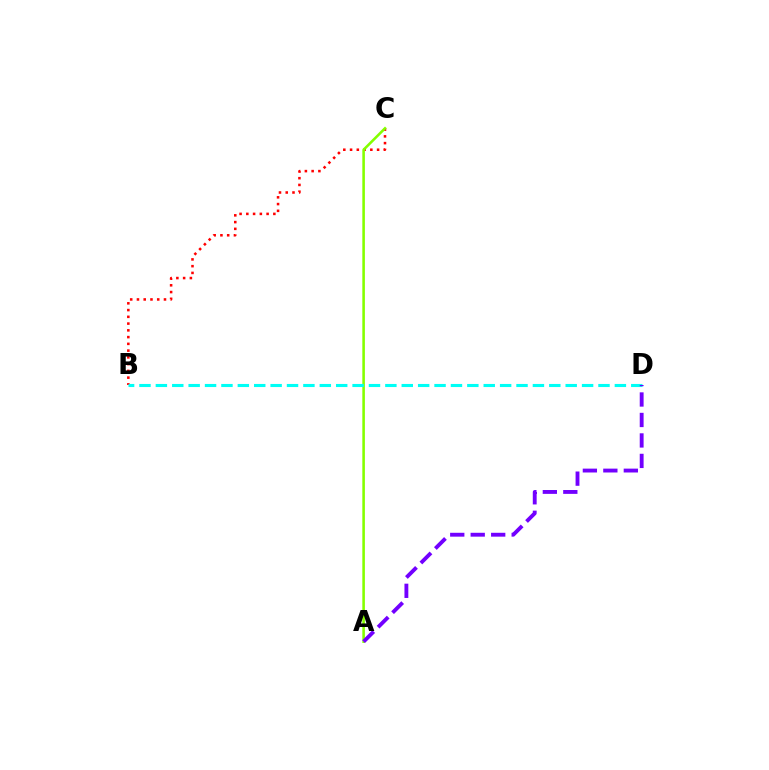{('B', 'C'): [{'color': '#ff0000', 'line_style': 'dotted', 'thickness': 1.84}], ('A', 'C'): [{'color': '#84ff00', 'line_style': 'solid', 'thickness': 1.85}], ('B', 'D'): [{'color': '#00fff6', 'line_style': 'dashed', 'thickness': 2.23}], ('A', 'D'): [{'color': '#7200ff', 'line_style': 'dashed', 'thickness': 2.78}]}